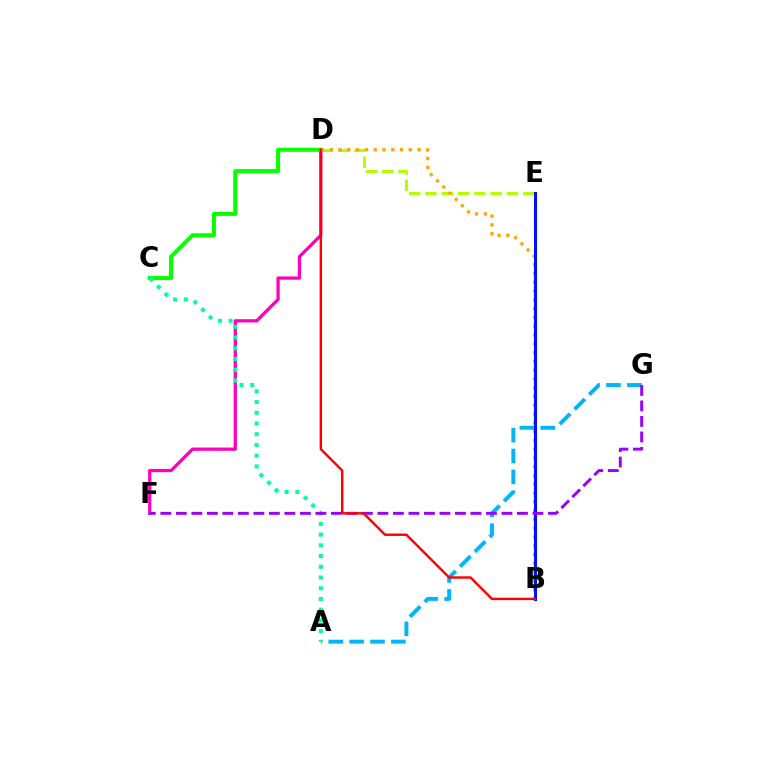{('A', 'G'): [{'color': '#00b5ff', 'line_style': 'dashed', 'thickness': 2.84}], ('D', 'F'): [{'color': '#ff00bd', 'line_style': 'solid', 'thickness': 2.34}], ('D', 'E'): [{'color': '#b3ff00', 'line_style': 'dashed', 'thickness': 2.22}], ('C', 'D'): [{'color': '#08ff00', 'line_style': 'solid', 'thickness': 2.92}], ('A', 'C'): [{'color': '#00ff9d', 'line_style': 'dotted', 'thickness': 2.92}], ('B', 'D'): [{'color': '#ffa500', 'line_style': 'dotted', 'thickness': 2.39}, {'color': '#ff0000', 'line_style': 'solid', 'thickness': 1.74}], ('B', 'E'): [{'color': '#0010ff', 'line_style': 'solid', 'thickness': 2.21}], ('F', 'G'): [{'color': '#9b00ff', 'line_style': 'dashed', 'thickness': 2.11}]}